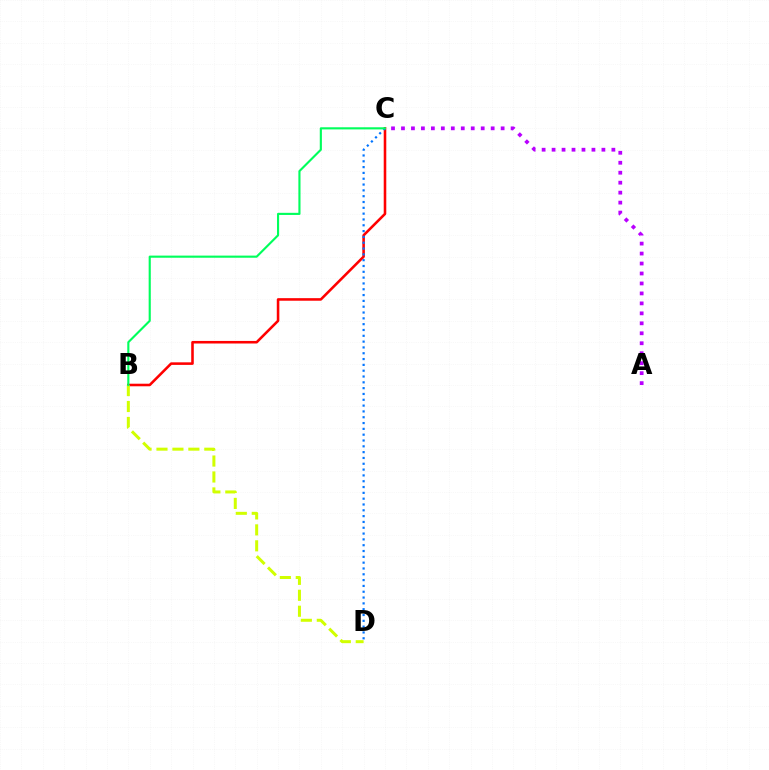{('B', 'C'): [{'color': '#ff0000', 'line_style': 'solid', 'thickness': 1.85}, {'color': '#00ff5c', 'line_style': 'solid', 'thickness': 1.53}], ('C', 'D'): [{'color': '#0074ff', 'line_style': 'dotted', 'thickness': 1.58}], ('B', 'D'): [{'color': '#d1ff00', 'line_style': 'dashed', 'thickness': 2.17}], ('A', 'C'): [{'color': '#b900ff', 'line_style': 'dotted', 'thickness': 2.71}]}